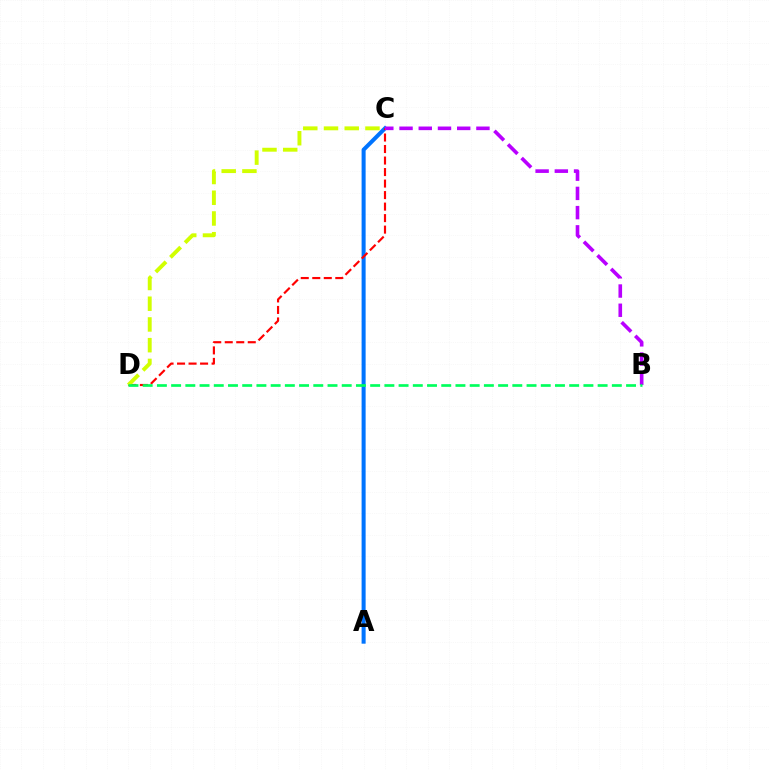{('A', 'C'): [{'color': '#0074ff', 'line_style': 'solid', 'thickness': 2.9}], ('C', 'D'): [{'color': '#ff0000', 'line_style': 'dashed', 'thickness': 1.56}, {'color': '#d1ff00', 'line_style': 'dashed', 'thickness': 2.82}], ('B', 'C'): [{'color': '#b900ff', 'line_style': 'dashed', 'thickness': 2.61}], ('B', 'D'): [{'color': '#00ff5c', 'line_style': 'dashed', 'thickness': 1.93}]}